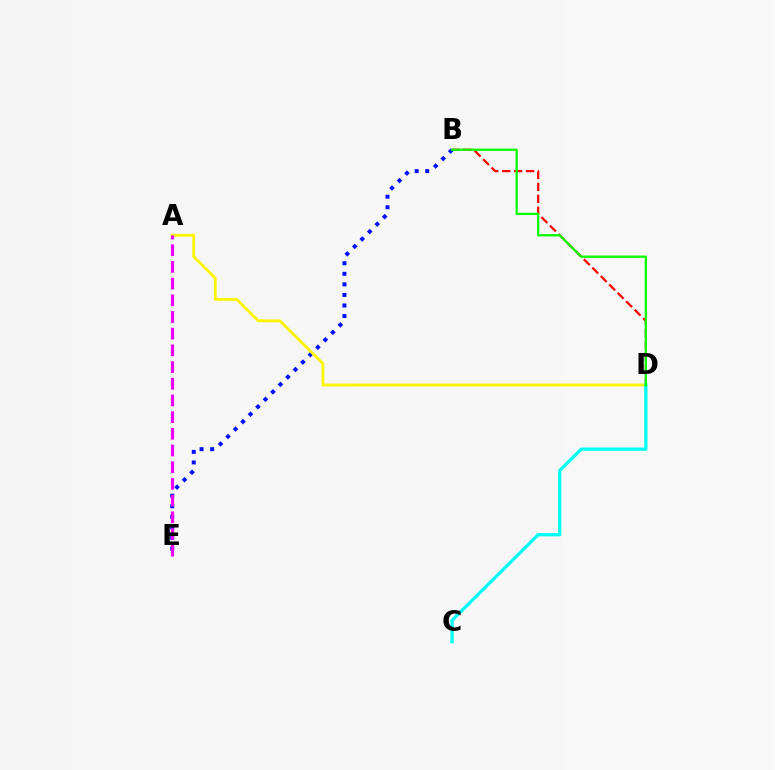{('B', 'D'): [{'color': '#ff0000', 'line_style': 'dashed', 'thickness': 1.62}, {'color': '#08ff00', 'line_style': 'solid', 'thickness': 1.65}], ('B', 'E'): [{'color': '#0010ff', 'line_style': 'dotted', 'thickness': 2.87}], ('A', 'D'): [{'color': '#fcf500', 'line_style': 'solid', 'thickness': 2.05}], ('C', 'D'): [{'color': '#00fff6', 'line_style': 'solid', 'thickness': 2.34}], ('A', 'E'): [{'color': '#ee00ff', 'line_style': 'dashed', 'thickness': 2.27}]}